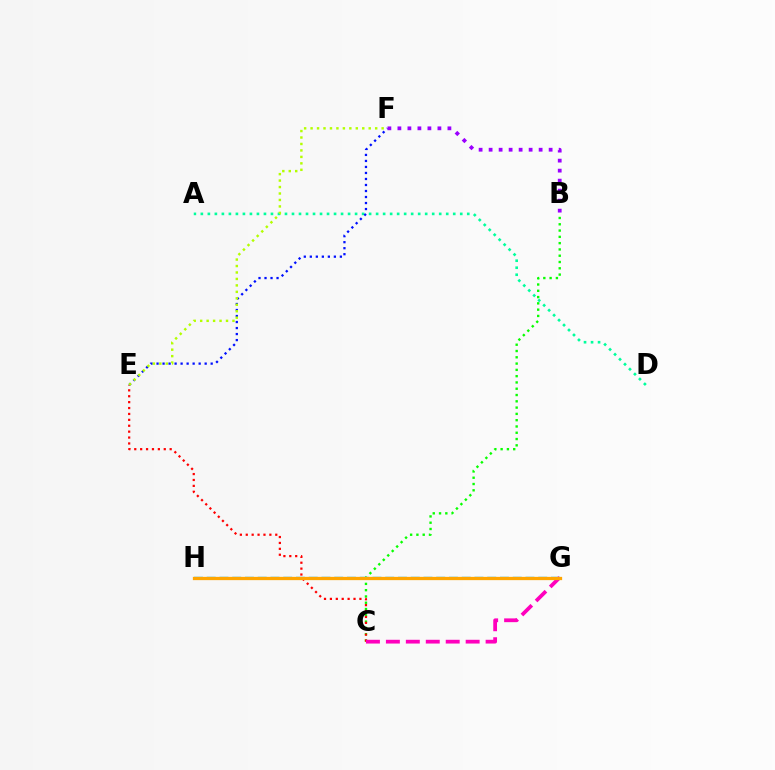{('B', 'C'): [{'color': '#08ff00', 'line_style': 'dotted', 'thickness': 1.71}], ('C', 'E'): [{'color': '#ff0000', 'line_style': 'dotted', 'thickness': 1.6}], ('A', 'D'): [{'color': '#00ff9d', 'line_style': 'dotted', 'thickness': 1.9}], ('G', 'H'): [{'color': '#00b5ff', 'line_style': 'dashed', 'thickness': 1.73}, {'color': '#ffa500', 'line_style': 'solid', 'thickness': 2.36}], ('E', 'F'): [{'color': '#0010ff', 'line_style': 'dotted', 'thickness': 1.63}, {'color': '#b3ff00', 'line_style': 'dotted', 'thickness': 1.76}], ('C', 'G'): [{'color': '#ff00bd', 'line_style': 'dashed', 'thickness': 2.71}], ('B', 'F'): [{'color': '#9b00ff', 'line_style': 'dotted', 'thickness': 2.72}]}